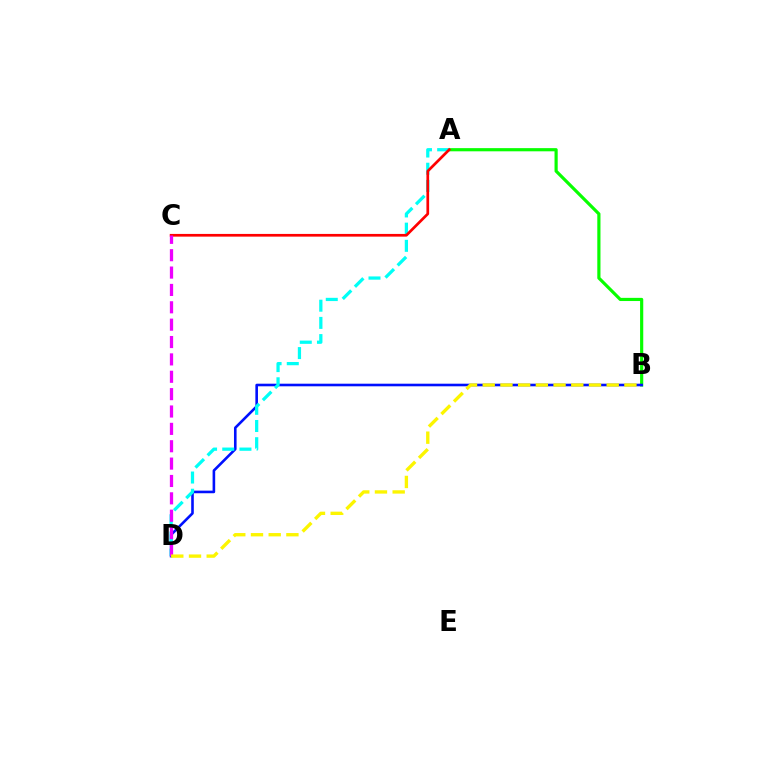{('A', 'B'): [{'color': '#08ff00', 'line_style': 'solid', 'thickness': 2.28}], ('B', 'D'): [{'color': '#0010ff', 'line_style': 'solid', 'thickness': 1.88}, {'color': '#fcf500', 'line_style': 'dashed', 'thickness': 2.41}], ('A', 'D'): [{'color': '#00fff6', 'line_style': 'dashed', 'thickness': 2.34}], ('A', 'C'): [{'color': '#ff0000', 'line_style': 'solid', 'thickness': 1.95}], ('C', 'D'): [{'color': '#ee00ff', 'line_style': 'dashed', 'thickness': 2.36}]}